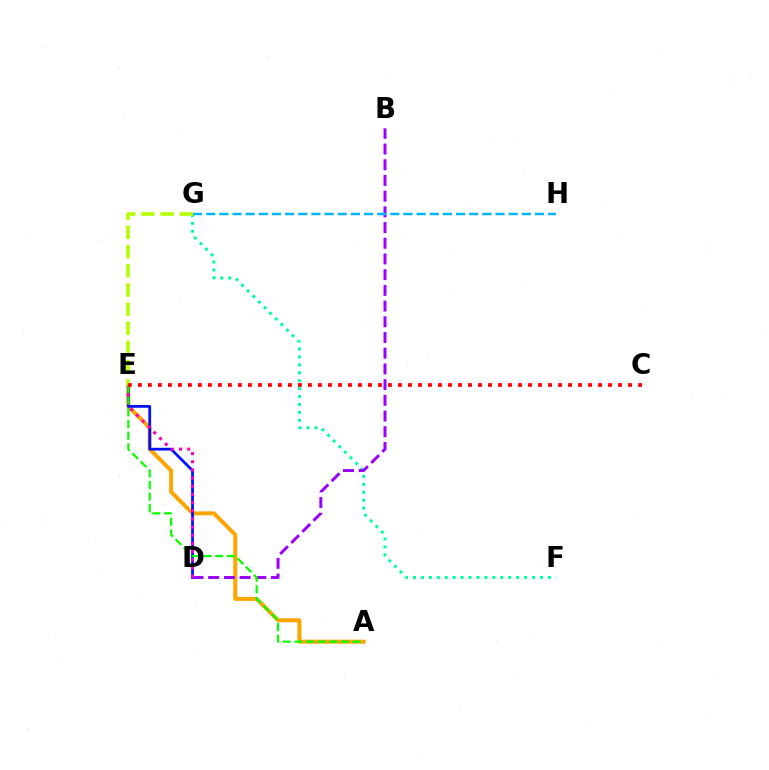{('A', 'E'): [{'color': '#ffa500', 'line_style': 'solid', 'thickness': 2.86}, {'color': '#08ff00', 'line_style': 'dashed', 'thickness': 1.58}], ('D', 'E'): [{'color': '#0010ff', 'line_style': 'solid', 'thickness': 1.99}, {'color': '#ff00bd', 'line_style': 'dotted', 'thickness': 2.22}], ('F', 'G'): [{'color': '#00ff9d', 'line_style': 'dotted', 'thickness': 2.16}], ('E', 'G'): [{'color': '#b3ff00', 'line_style': 'dashed', 'thickness': 2.61}], ('B', 'D'): [{'color': '#9b00ff', 'line_style': 'dashed', 'thickness': 2.13}], ('G', 'H'): [{'color': '#00b5ff', 'line_style': 'dashed', 'thickness': 1.79}], ('C', 'E'): [{'color': '#ff0000', 'line_style': 'dotted', 'thickness': 2.72}]}